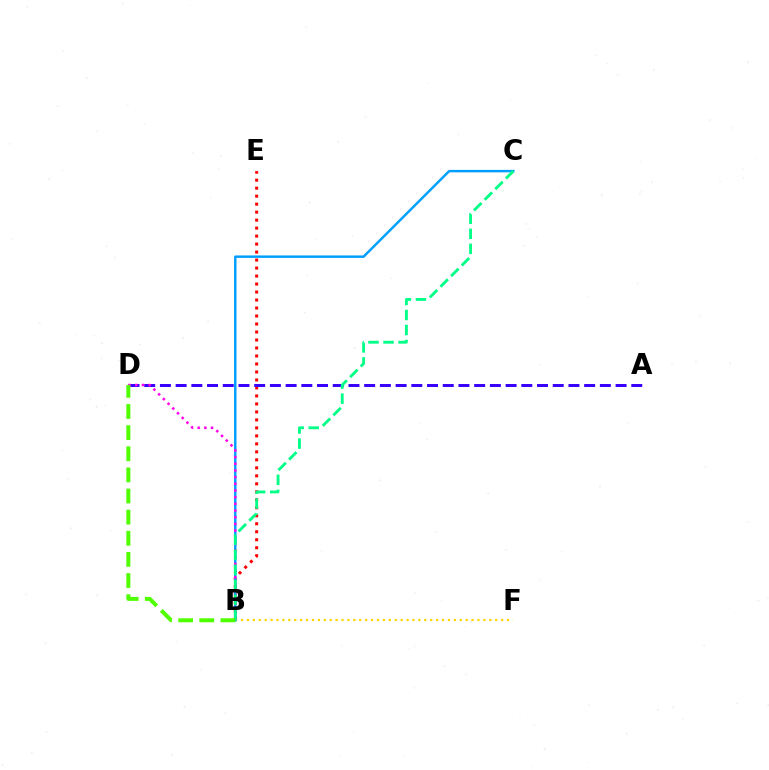{('B', 'E'): [{'color': '#ff0000', 'line_style': 'dotted', 'thickness': 2.17}], ('A', 'D'): [{'color': '#3700ff', 'line_style': 'dashed', 'thickness': 2.13}], ('B', 'F'): [{'color': '#ffd500', 'line_style': 'dotted', 'thickness': 1.61}], ('B', 'C'): [{'color': '#009eff', 'line_style': 'solid', 'thickness': 1.77}, {'color': '#00ff86', 'line_style': 'dashed', 'thickness': 2.04}], ('B', 'D'): [{'color': '#ff00ed', 'line_style': 'dotted', 'thickness': 1.81}, {'color': '#4fff00', 'line_style': 'dashed', 'thickness': 2.87}]}